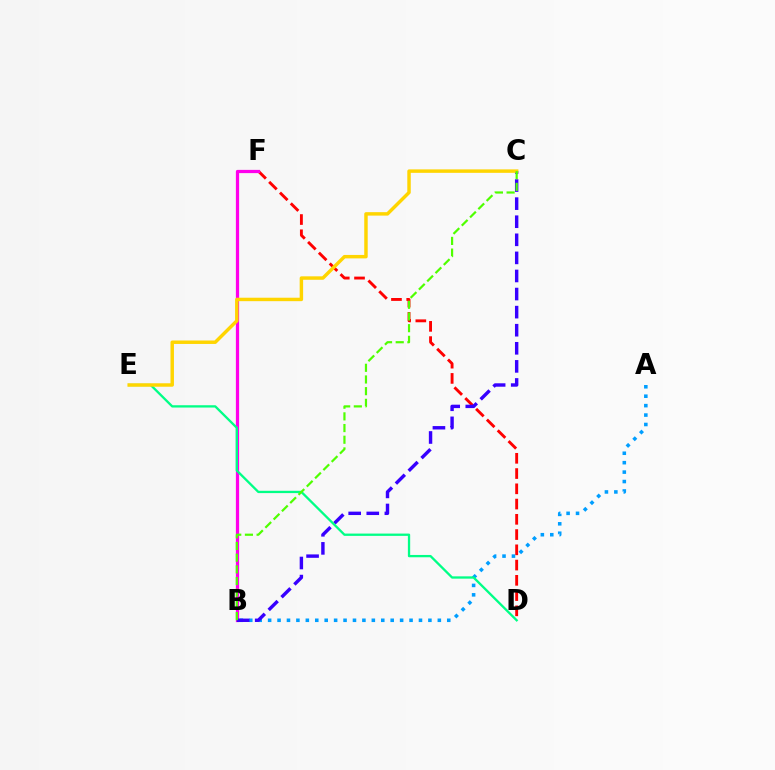{('D', 'F'): [{'color': '#ff0000', 'line_style': 'dashed', 'thickness': 2.07}], ('B', 'F'): [{'color': '#ff00ed', 'line_style': 'solid', 'thickness': 2.33}], ('A', 'B'): [{'color': '#009eff', 'line_style': 'dotted', 'thickness': 2.56}], ('B', 'C'): [{'color': '#3700ff', 'line_style': 'dashed', 'thickness': 2.46}, {'color': '#4fff00', 'line_style': 'dashed', 'thickness': 1.59}], ('D', 'E'): [{'color': '#00ff86', 'line_style': 'solid', 'thickness': 1.66}], ('C', 'E'): [{'color': '#ffd500', 'line_style': 'solid', 'thickness': 2.49}]}